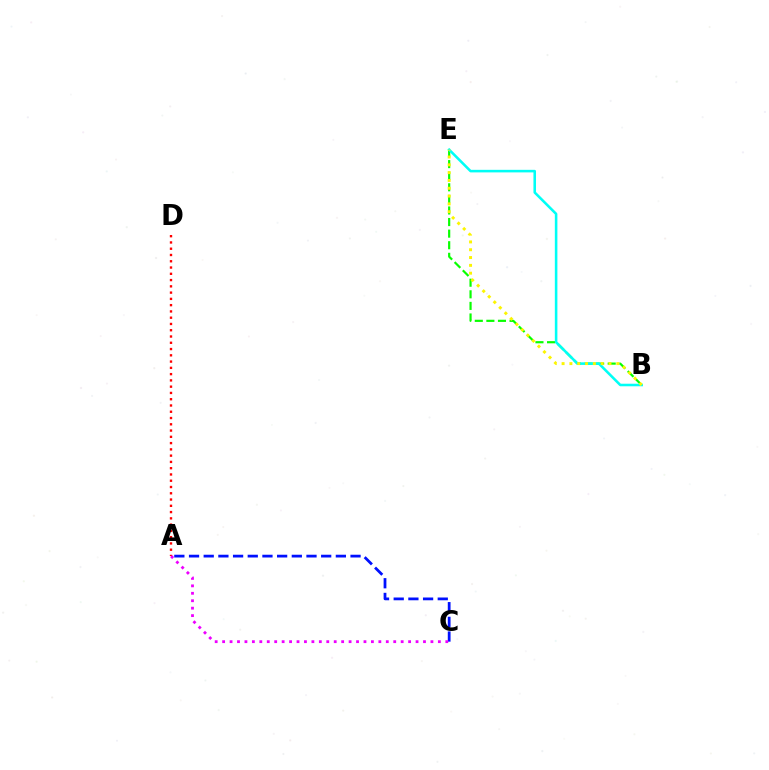{('A', 'D'): [{'color': '#ff0000', 'line_style': 'dotted', 'thickness': 1.7}], ('A', 'C'): [{'color': '#0010ff', 'line_style': 'dashed', 'thickness': 1.99}, {'color': '#ee00ff', 'line_style': 'dotted', 'thickness': 2.02}], ('B', 'E'): [{'color': '#08ff00', 'line_style': 'dashed', 'thickness': 1.57}, {'color': '#00fff6', 'line_style': 'solid', 'thickness': 1.85}, {'color': '#fcf500', 'line_style': 'dotted', 'thickness': 2.12}]}